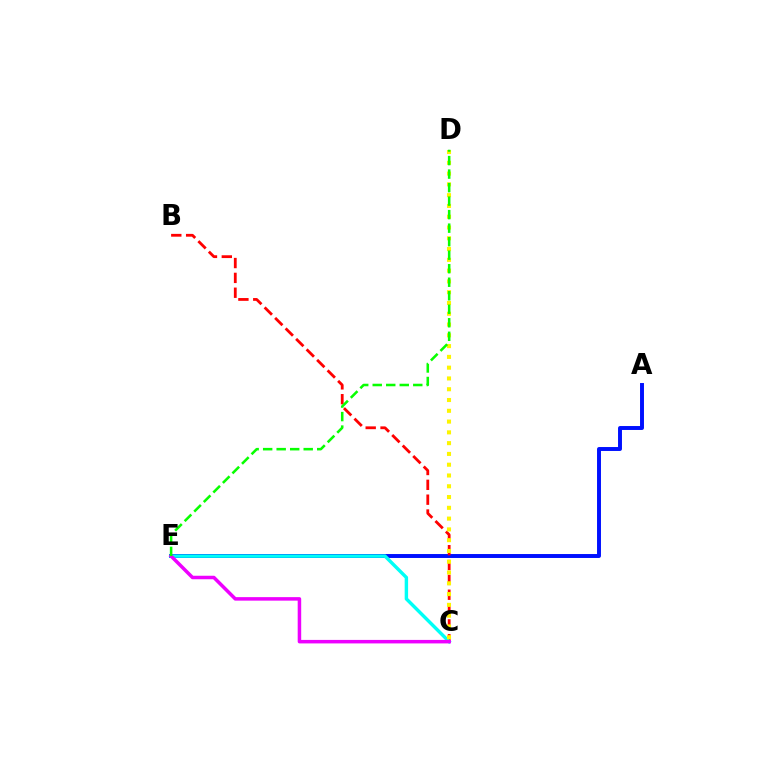{('A', 'E'): [{'color': '#0010ff', 'line_style': 'solid', 'thickness': 2.84}], ('B', 'C'): [{'color': '#ff0000', 'line_style': 'dashed', 'thickness': 2.02}], ('C', 'E'): [{'color': '#00fff6', 'line_style': 'solid', 'thickness': 2.47}, {'color': '#ee00ff', 'line_style': 'solid', 'thickness': 2.52}], ('C', 'D'): [{'color': '#fcf500', 'line_style': 'dotted', 'thickness': 2.93}], ('D', 'E'): [{'color': '#08ff00', 'line_style': 'dashed', 'thickness': 1.84}]}